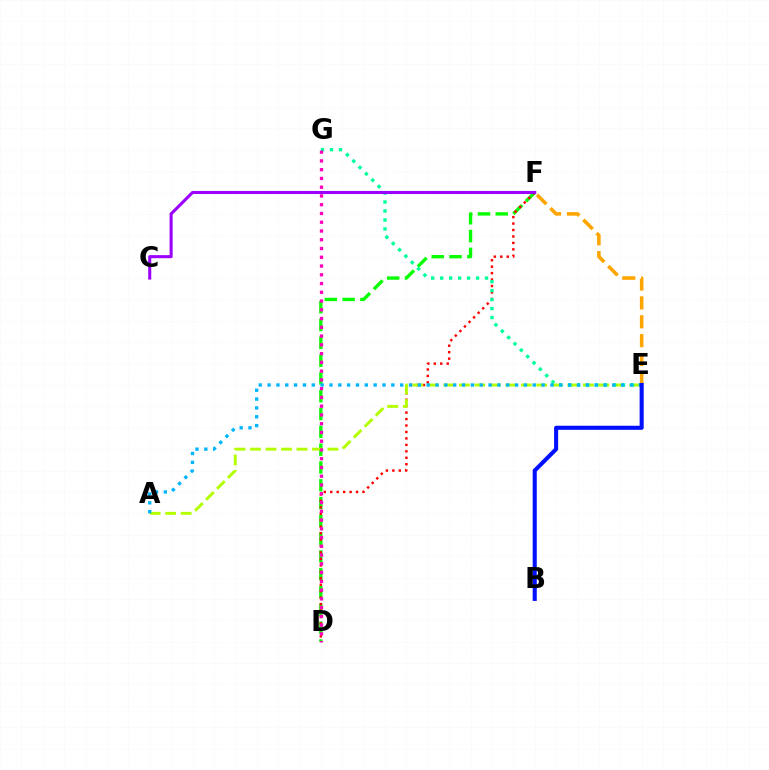{('D', 'F'): [{'color': '#08ff00', 'line_style': 'dashed', 'thickness': 2.42}, {'color': '#ff0000', 'line_style': 'dotted', 'thickness': 1.75}], ('A', 'E'): [{'color': '#b3ff00', 'line_style': 'dashed', 'thickness': 2.11}, {'color': '#00b5ff', 'line_style': 'dotted', 'thickness': 2.4}], ('E', 'F'): [{'color': '#ffa500', 'line_style': 'dashed', 'thickness': 2.56}], ('E', 'G'): [{'color': '#00ff9d', 'line_style': 'dotted', 'thickness': 2.44}], ('C', 'F'): [{'color': '#9b00ff', 'line_style': 'solid', 'thickness': 2.2}], ('B', 'E'): [{'color': '#0010ff', 'line_style': 'solid', 'thickness': 2.93}], ('D', 'G'): [{'color': '#ff00bd', 'line_style': 'dotted', 'thickness': 2.38}]}